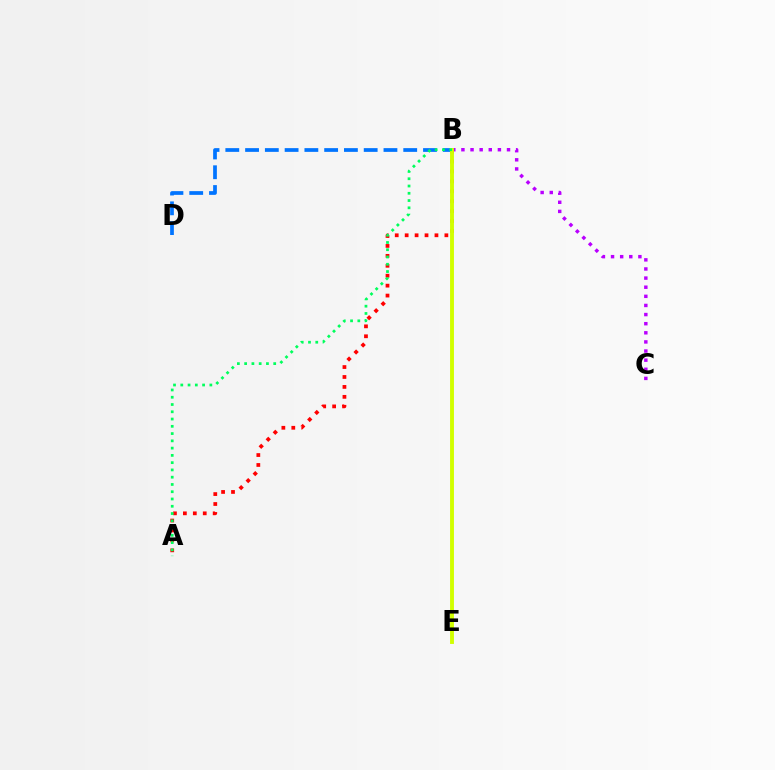{('B', 'D'): [{'color': '#0074ff', 'line_style': 'dashed', 'thickness': 2.69}], ('B', 'C'): [{'color': '#b900ff', 'line_style': 'dotted', 'thickness': 2.48}], ('A', 'B'): [{'color': '#ff0000', 'line_style': 'dotted', 'thickness': 2.7}, {'color': '#00ff5c', 'line_style': 'dotted', 'thickness': 1.97}], ('B', 'E'): [{'color': '#d1ff00', 'line_style': 'solid', 'thickness': 2.8}]}